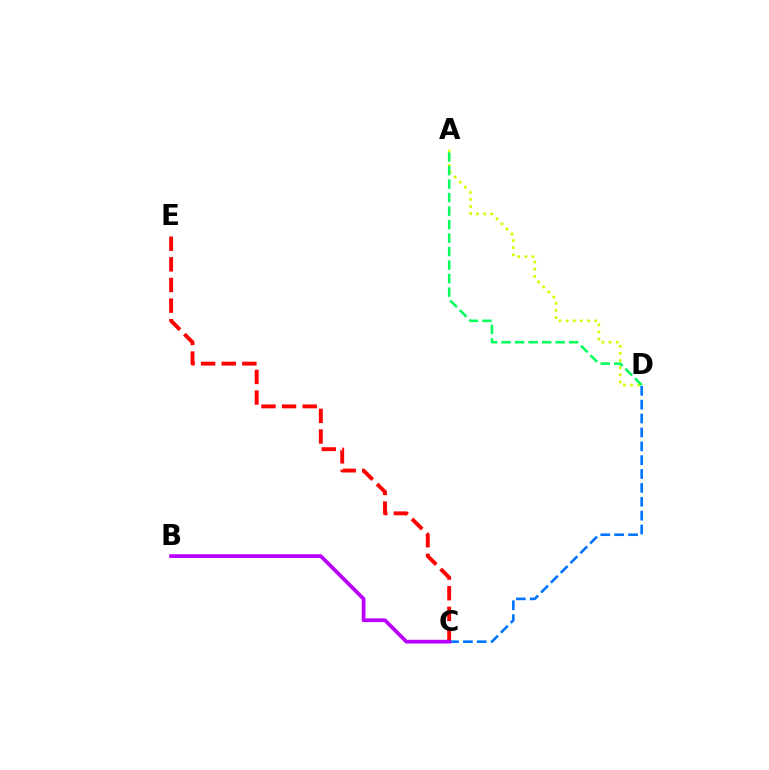{('C', 'D'): [{'color': '#0074ff', 'line_style': 'dashed', 'thickness': 1.88}], ('C', 'E'): [{'color': '#ff0000', 'line_style': 'dashed', 'thickness': 2.8}], ('B', 'C'): [{'color': '#b900ff', 'line_style': 'solid', 'thickness': 2.68}], ('A', 'D'): [{'color': '#d1ff00', 'line_style': 'dotted', 'thickness': 1.94}, {'color': '#00ff5c', 'line_style': 'dashed', 'thickness': 1.83}]}